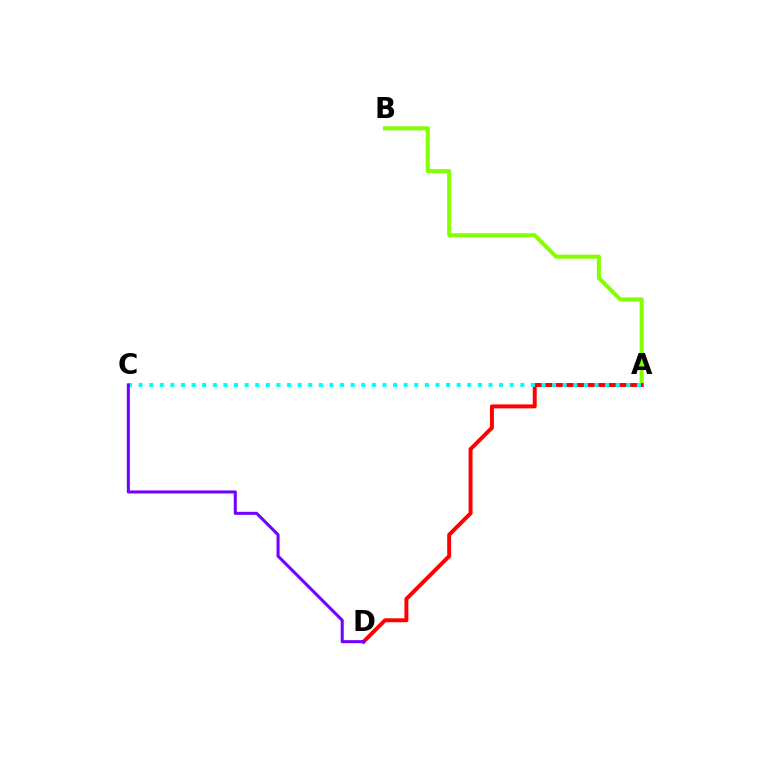{('A', 'B'): [{'color': '#84ff00', 'line_style': 'solid', 'thickness': 2.92}], ('A', 'D'): [{'color': '#ff0000', 'line_style': 'solid', 'thickness': 2.84}], ('A', 'C'): [{'color': '#00fff6', 'line_style': 'dotted', 'thickness': 2.88}], ('C', 'D'): [{'color': '#7200ff', 'line_style': 'solid', 'thickness': 2.19}]}